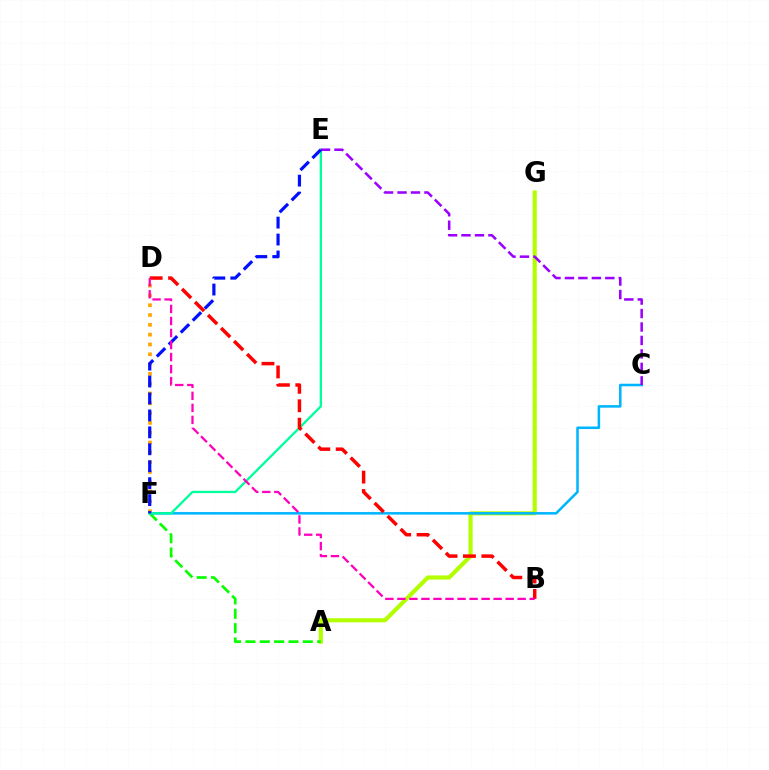{('A', 'G'): [{'color': '#b3ff00', 'line_style': 'solid', 'thickness': 2.98}], ('A', 'F'): [{'color': '#08ff00', 'line_style': 'dashed', 'thickness': 1.95}], ('C', 'F'): [{'color': '#00b5ff', 'line_style': 'solid', 'thickness': 1.83}], ('D', 'F'): [{'color': '#ffa500', 'line_style': 'dotted', 'thickness': 2.66}], ('E', 'F'): [{'color': '#00ff9d', 'line_style': 'solid', 'thickness': 1.67}, {'color': '#0010ff', 'line_style': 'dashed', 'thickness': 2.3}], ('C', 'E'): [{'color': '#9b00ff', 'line_style': 'dashed', 'thickness': 1.83}], ('B', 'D'): [{'color': '#ff0000', 'line_style': 'dashed', 'thickness': 2.5}, {'color': '#ff00bd', 'line_style': 'dashed', 'thickness': 1.63}]}